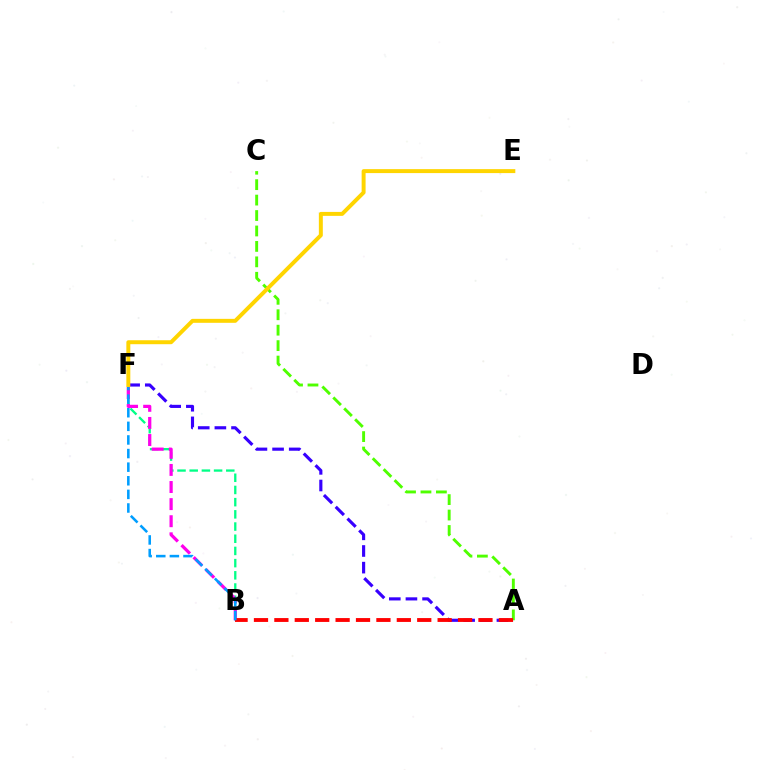{('B', 'F'): [{'color': '#00ff86', 'line_style': 'dashed', 'thickness': 1.66}, {'color': '#ff00ed', 'line_style': 'dashed', 'thickness': 2.32}, {'color': '#009eff', 'line_style': 'dashed', 'thickness': 1.85}], ('A', 'F'): [{'color': '#3700ff', 'line_style': 'dashed', 'thickness': 2.26}], ('A', 'C'): [{'color': '#4fff00', 'line_style': 'dashed', 'thickness': 2.1}], ('A', 'B'): [{'color': '#ff0000', 'line_style': 'dashed', 'thickness': 2.77}], ('E', 'F'): [{'color': '#ffd500', 'line_style': 'solid', 'thickness': 2.85}]}